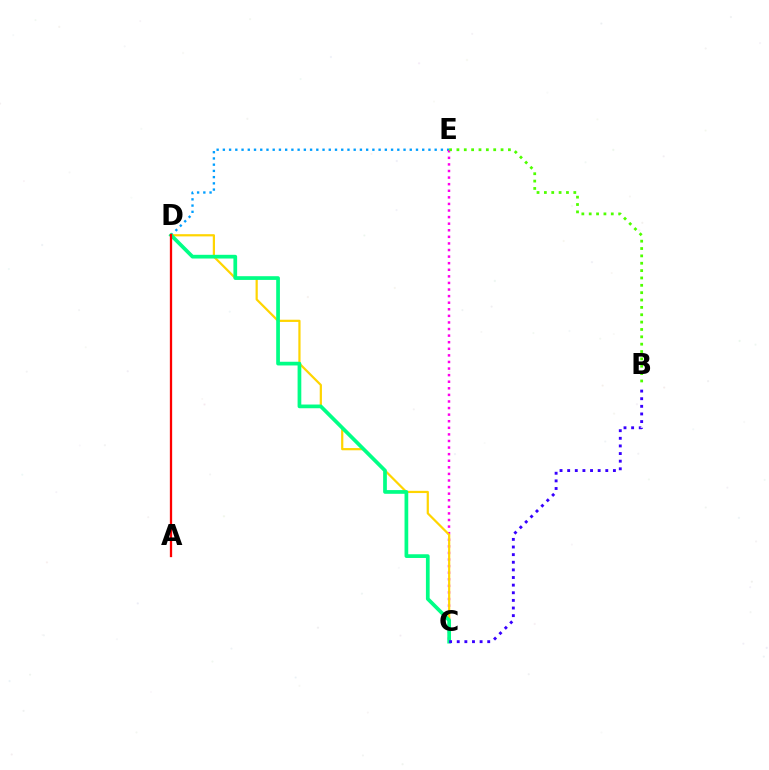{('D', 'E'): [{'color': '#009eff', 'line_style': 'dotted', 'thickness': 1.69}], ('C', 'E'): [{'color': '#ff00ed', 'line_style': 'dotted', 'thickness': 1.79}], ('C', 'D'): [{'color': '#ffd500', 'line_style': 'solid', 'thickness': 1.59}, {'color': '#00ff86', 'line_style': 'solid', 'thickness': 2.68}], ('B', 'C'): [{'color': '#3700ff', 'line_style': 'dotted', 'thickness': 2.07}], ('A', 'D'): [{'color': '#ff0000', 'line_style': 'solid', 'thickness': 1.65}], ('B', 'E'): [{'color': '#4fff00', 'line_style': 'dotted', 'thickness': 2.0}]}